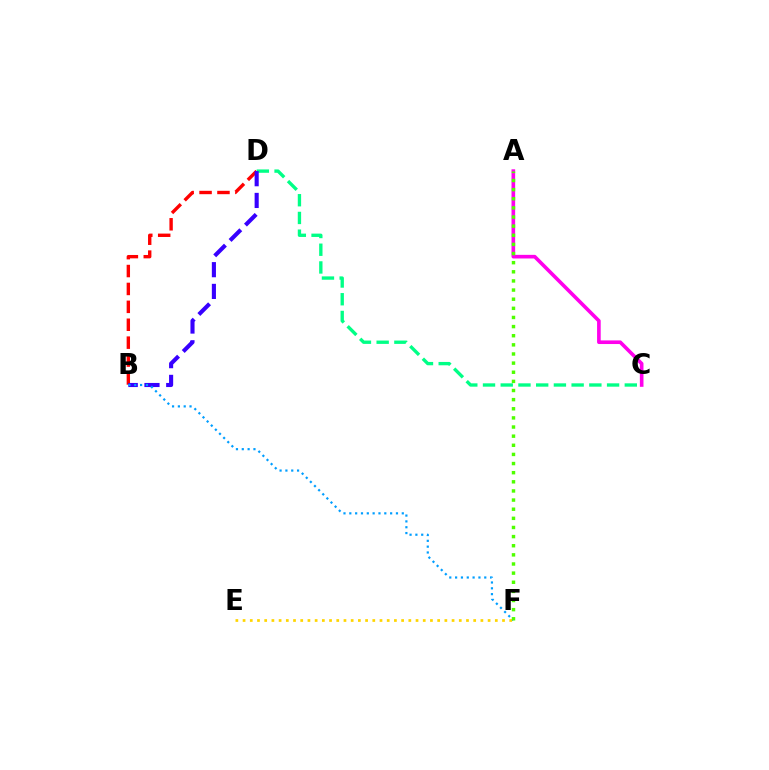{('B', 'D'): [{'color': '#ff0000', 'line_style': 'dashed', 'thickness': 2.43}, {'color': '#3700ff', 'line_style': 'dashed', 'thickness': 2.95}], ('C', 'D'): [{'color': '#00ff86', 'line_style': 'dashed', 'thickness': 2.41}], ('B', 'F'): [{'color': '#009eff', 'line_style': 'dotted', 'thickness': 1.58}], ('A', 'C'): [{'color': '#ff00ed', 'line_style': 'solid', 'thickness': 2.61}], ('E', 'F'): [{'color': '#ffd500', 'line_style': 'dotted', 'thickness': 1.96}], ('A', 'F'): [{'color': '#4fff00', 'line_style': 'dotted', 'thickness': 2.48}]}